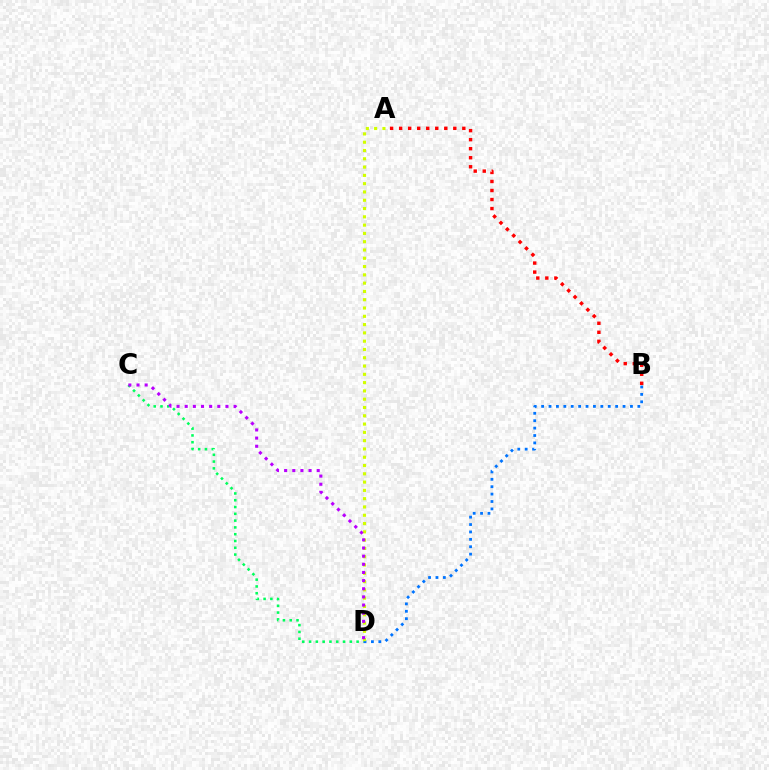{('C', 'D'): [{'color': '#00ff5c', 'line_style': 'dotted', 'thickness': 1.84}, {'color': '#b900ff', 'line_style': 'dotted', 'thickness': 2.21}], ('B', 'D'): [{'color': '#0074ff', 'line_style': 'dotted', 'thickness': 2.01}], ('A', 'D'): [{'color': '#d1ff00', 'line_style': 'dotted', 'thickness': 2.25}], ('A', 'B'): [{'color': '#ff0000', 'line_style': 'dotted', 'thickness': 2.45}]}